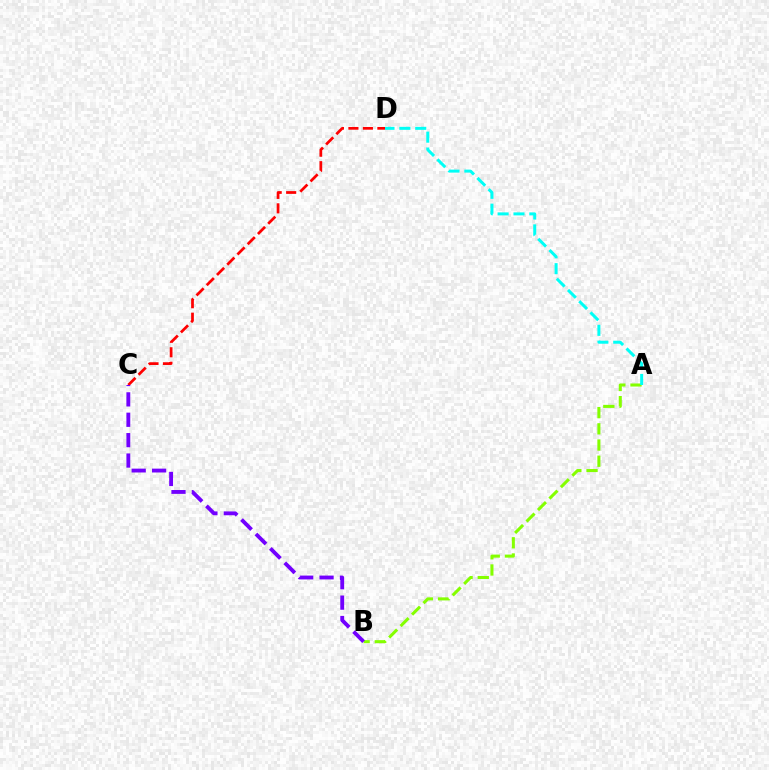{('C', 'D'): [{'color': '#ff0000', 'line_style': 'dashed', 'thickness': 1.97}], ('A', 'B'): [{'color': '#84ff00', 'line_style': 'dashed', 'thickness': 2.2}], ('A', 'D'): [{'color': '#00fff6', 'line_style': 'dashed', 'thickness': 2.16}], ('B', 'C'): [{'color': '#7200ff', 'line_style': 'dashed', 'thickness': 2.77}]}